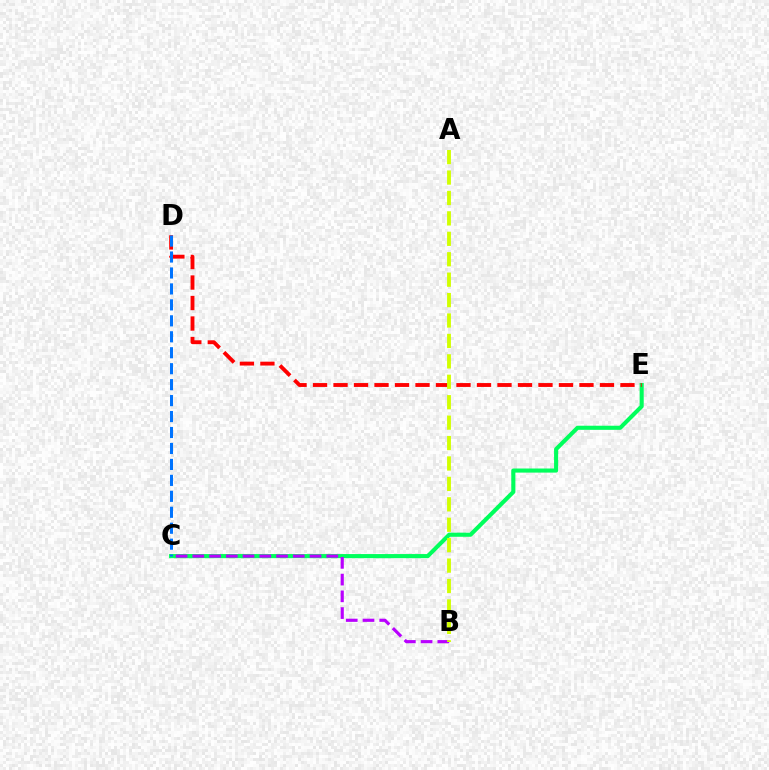{('C', 'E'): [{'color': '#00ff5c', 'line_style': 'solid', 'thickness': 2.95}], ('B', 'C'): [{'color': '#b900ff', 'line_style': 'dashed', 'thickness': 2.27}], ('D', 'E'): [{'color': '#ff0000', 'line_style': 'dashed', 'thickness': 2.78}], ('C', 'D'): [{'color': '#0074ff', 'line_style': 'dashed', 'thickness': 2.17}], ('A', 'B'): [{'color': '#d1ff00', 'line_style': 'dashed', 'thickness': 2.77}]}